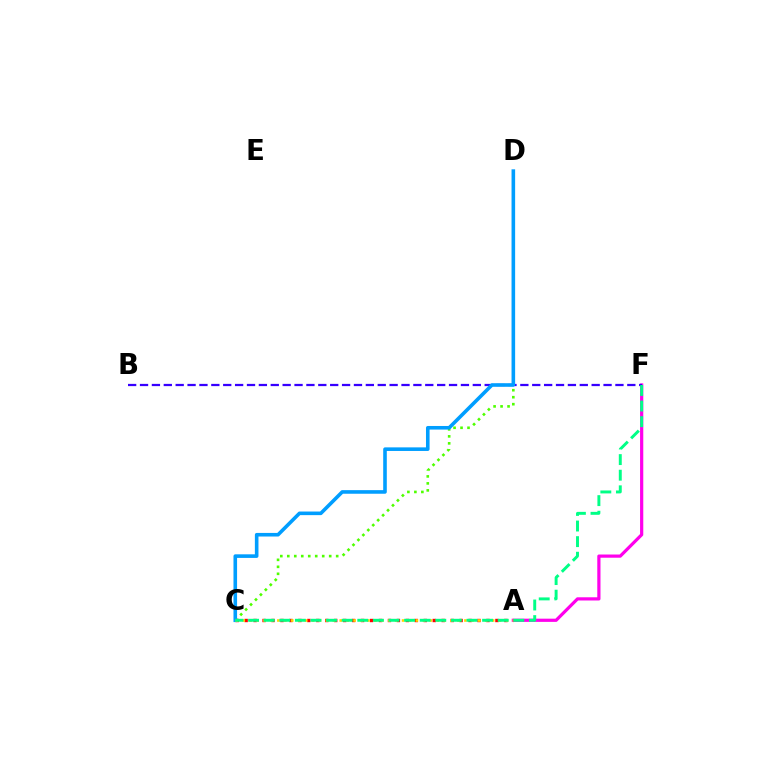{('C', 'D'): [{'color': '#4fff00', 'line_style': 'dotted', 'thickness': 1.9}, {'color': '#009eff', 'line_style': 'solid', 'thickness': 2.59}], ('A', 'F'): [{'color': '#ff00ed', 'line_style': 'solid', 'thickness': 2.31}], ('A', 'C'): [{'color': '#ff0000', 'line_style': 'dotted', 'thickness': 2.43}, {'color': '#ffd500', 'line_style': 'dotted', 'thickness': 1.88}], ('B', 'F'): [{'color': '#3700ff', 'line_style': 'dashed', 'thickness': 1.61}], ('C', 'F'): [{'color': '#00ff86', 'line_style': 'dashed', 'thickness': 2.12}]}